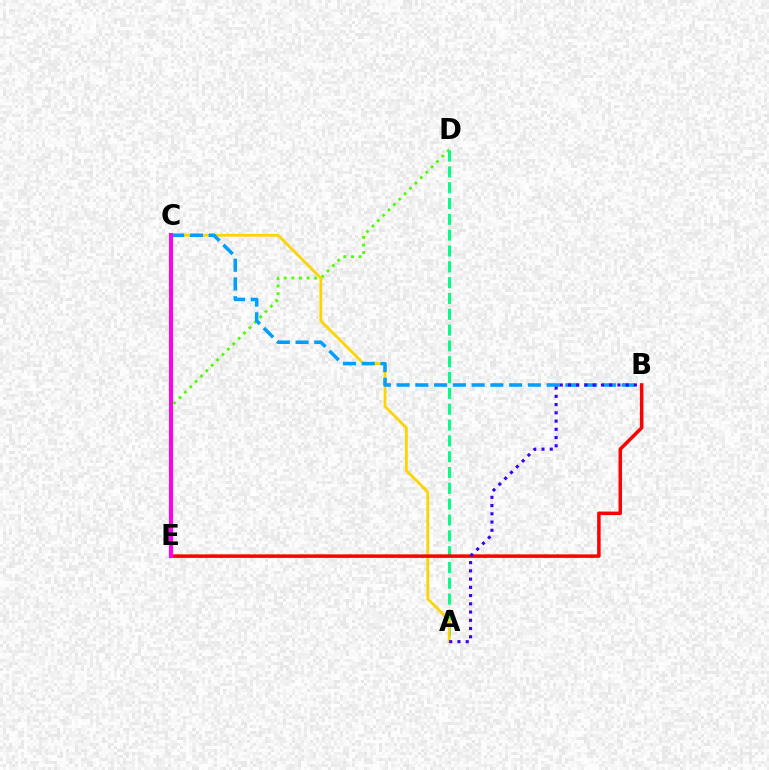{('D', 'E'): [{'color': '#4fff00', 'line_style': 'dotted', 'thickness': 2.07}], ('A', 'D'): [{'color': '#00ff86', 'line_style': 'dashed', 'thickness': 2.15}], ('A', 'C'): [{'color': '#ffd500', 'line_style': 'solid', 'thickness': 2.02}], ('B', 'C'): [{'color': '#009eff', 'line_style': 'dashed', 'thickness': 2.55}], ('B', 'E'): [{'color': '#ff0000', 'line_style': 'solid', 'thickness': 2.52}], ('C', 'E'): [{'color': '#ff00ed', 'line_style': 'solid', 'thickness': 2.95}], ('A', 'B'): [{'color': '#3700ff', 'line_style': 'dotted', 'thickness': 2.24}]}